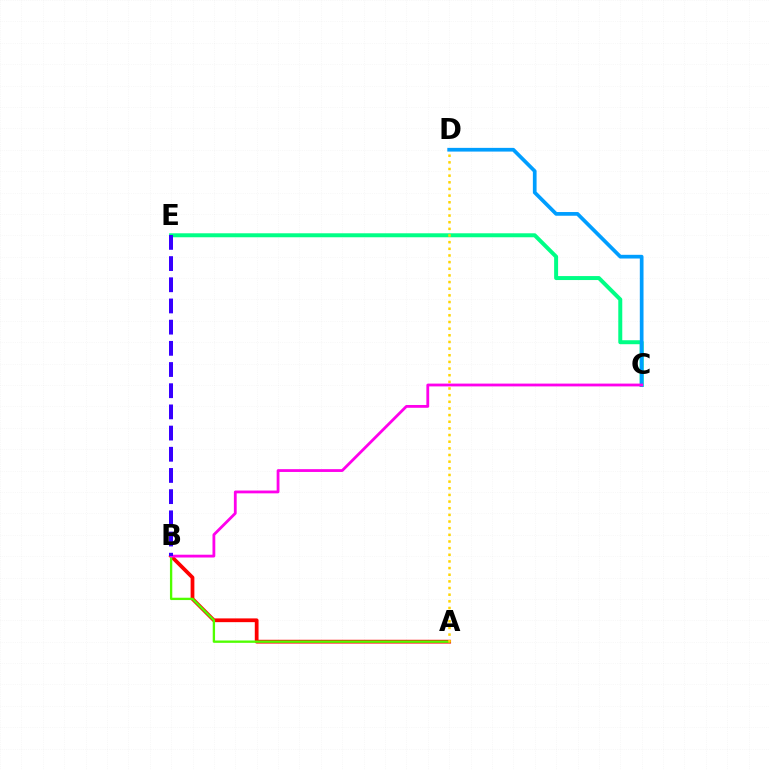{('A', 'B'): [{'color': '#ff0000', 'line_style': 'solid', 'thickness': 2.71}, {'color': '#4fff00', 'line_style': 'solid', 'thickness': 1.68}], ('C', 'E'): [{'color': '#00ff86', 'line_style': 'solid', 'thickness': 2.86}], ('A', 'D'): [{'color': '#ffd500', 'line_style': 'dotted', 'thickness': 1.81}], ('C', 'D'): [{'color': '#009eff', 'line_style': 'solid', 'thickness': 2.67}], ('B', 'C'): [{'color': '#ff00ed', 'line_style': 'solid', 'thickness': 2.02}], ('B', 'E'): [{'color': '#3700ff', 'line_style': 'dashed', 'thickness': 2.88}]}